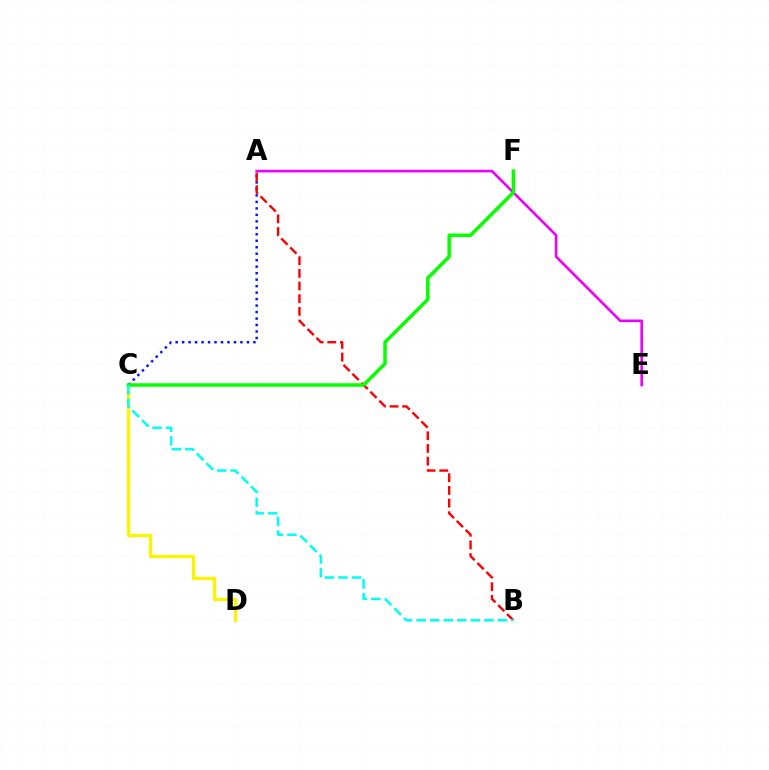{('A', 'E'): [{'color': '#ee00ff', 'line_style': 'solid', 'thickness': 1.88}], ('C', 'D'): [{'color': '#fcf500', 'line_style': 'solid', 'thickness': 2.37}], ('A', 'C'): [{'color': '#0010ff', 'line_style': 'dotted', 'thickness': 1.76}], ('A', 'B'): [{'color': '#ff0000', 'line_style': 'dashed', 'thickness': 1.72}], ('C', 'F'): [{'color': '#08ff00', 'line_style': 'solid', 'thickness': 2.51}], ('B', 'C'): [{'color': '#00fff6', 'line_style': 'dashed', 'thickness': 1.84}]}